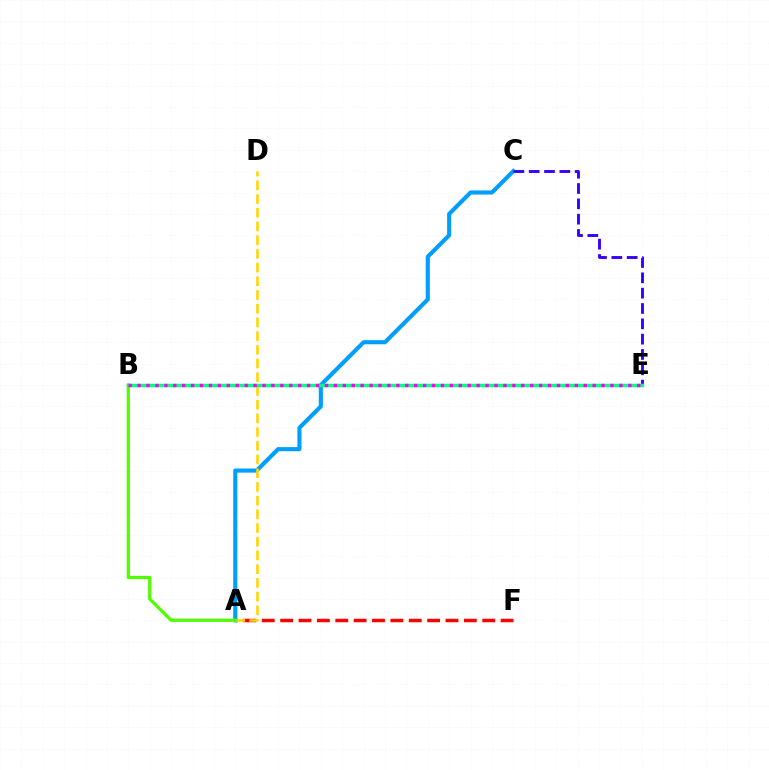{('A', 'F'): [{'color': '#ff0000', 'line_style': 'dashed', 'thickness': 2.5}], ('A', 'C'): [{'color': '#009eff', 'line_style': 'solid', 'thickness': 2.96}], ('A', 'D'): [{'color': '#ffd500', 'line_style': 'dashed', 'thickness': 1.86}], ('C', 'E'): [{'color': '#3700ff', 'line_style': 'dashed', 'thickness': 2.08}], ('A', 'B'): [{'color': '#4fff00', 'line_style': 'solid', 'thickness': 2.33}], ('B', 'E'): [{'color': '#00ff86', 'line_style': 'solid', 'thickness': 2.51}, {'color': '#ff00ed', 'line_style': 'dotted', 'thickness': 2.42}]}